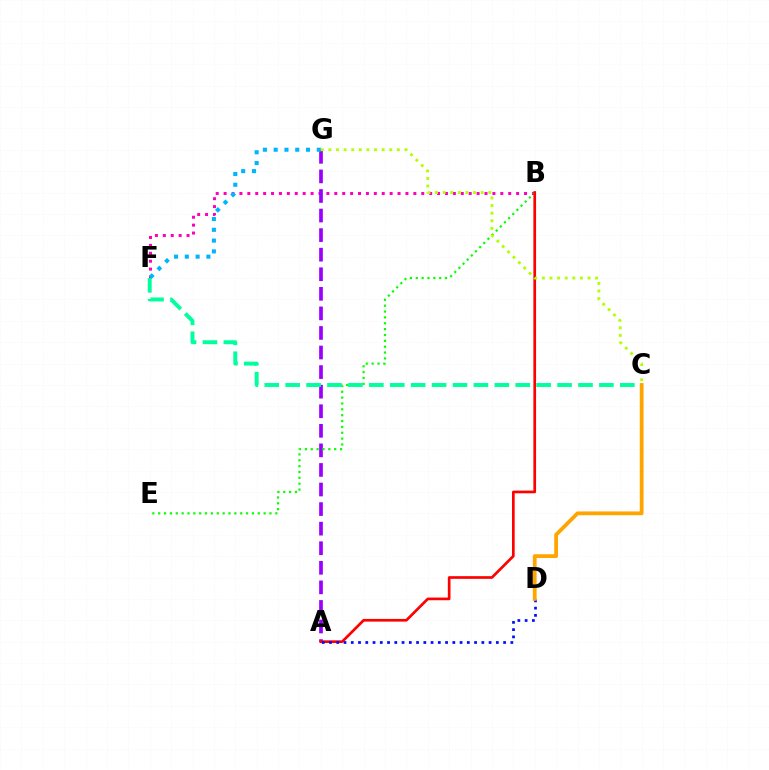{('B', 'F'): [{'color': '#ff00bd', 'line_style': 'dotted', 'thickness': 2.15}], ('A', 'G'): [{'color': '#9b00ff', 'line_style': 'dashed', 'thickness': 2.66}], ('B', 'E'): [{'color': '#08ff00', 'line_style': 'dotted', 'thickness': 1.59}], ('C', 'F'): [{'color': '#00ff9d', 'line_style': 'dashed', 'thickness': 2.84}], ('F', 'G'): [{'color': '#00b5ff', 'line_style': 'dotted', 'thickness': 2.93}], ('A', 'B'): [{'color': '#ff0000', 'line_style': 'solid', 'thickness': 1.93}], ('A', 'D'): [{'color': '#0010ff', 'line_style': 'dotted', 'thickness': 1.97}], ('C', 'G'): [{'color': '#b3ff00', 'line_style': 'dotted', 'thickness': 2.07}], ('C', 'D'): [{'color': '#ffa500', 'line_style': 'solid', 'thickness': 2.73}]}